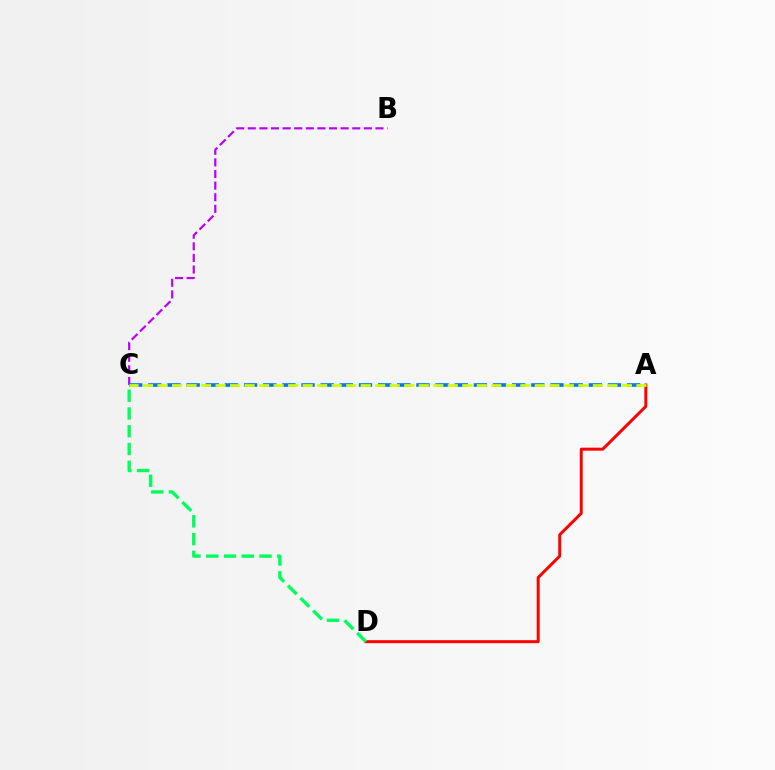{('A', 'D'): [{'color': '#ff0000', 'line_style': 'solid', 'thickness': 2.15}], ('B', 'C'): [{'color': '#b900ff', 'line_style': 'dashed', 'thickness': 1.58}], ('A', 'C'): [{'color': '#0074ff', 'line_style': 'dashed', 'thickness': 2.6}, {'color': '#d1ff00', 'line_style': 'dashed', 'thickness': 1.97}], ('C', 'D'): [{'color': '#00ff5c', 'line_style': 'dashed', 'thickness': 2.41}]}